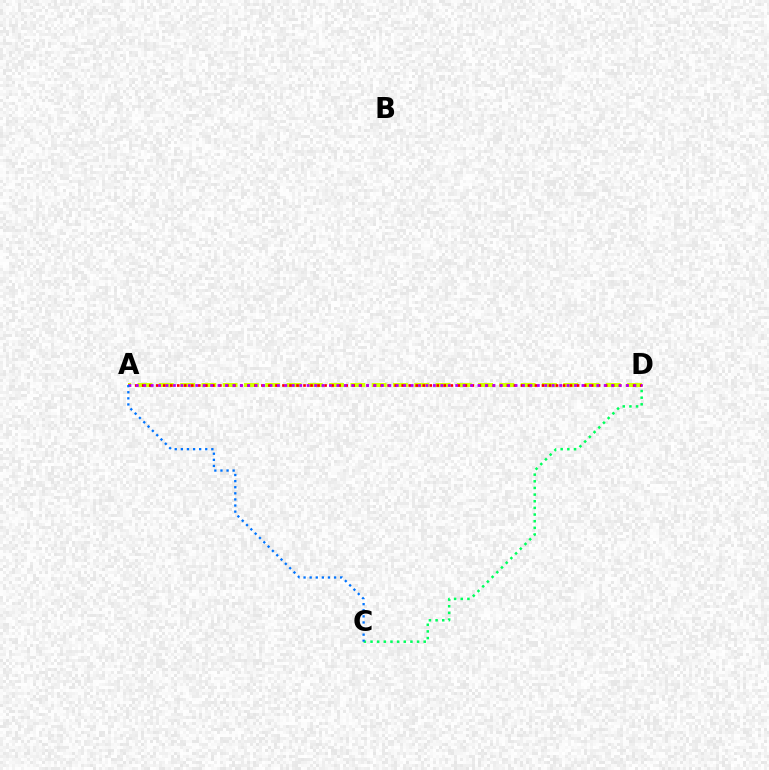{('A', 'D'): [{'color': '#d1ff00', 'line_style': 'dashed', 'thickness': 2.89}, {'color': '#ff0000', 'line_style': 'dotted', 'thickness': 1.91}, {'color': '#b900ff', 'line_style': 'dotted', 'thickness': 2.02}], ('C', 'D'): [{'color': '#00ff5c', 'line_style': 'dotted', 'thickness': 1.81}], ('A', 'C'): [{'color': '#0074ff', 'line_style': 'dotted', 'thickness': 1.66}]}